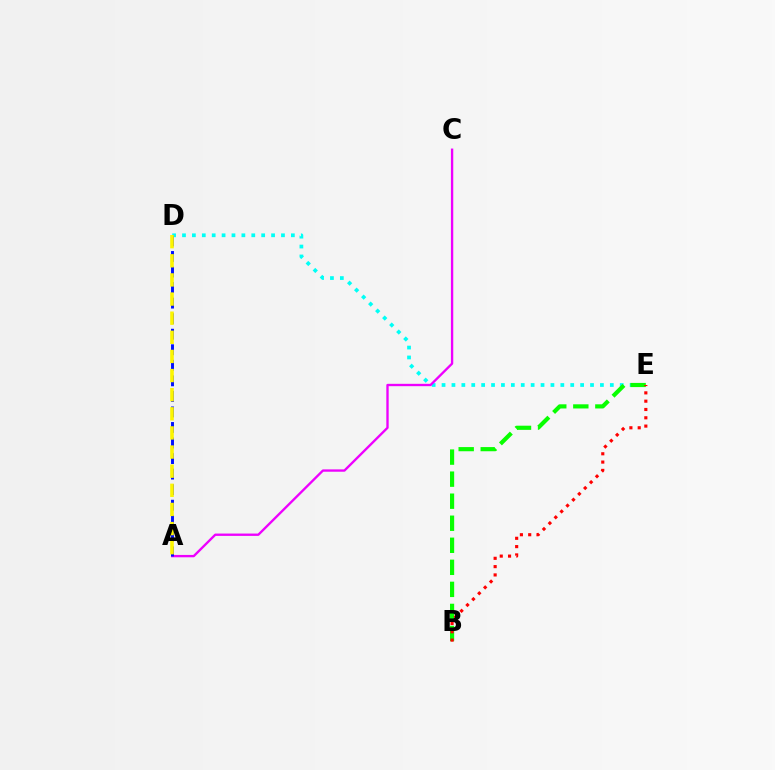{('D', 'E'): [{'color': '#00fff6', 'line_style': 'dotted', 'thickness': 2.69}], ('A', 'C'): [{'color': '#ee00ff', 'line_style': 'solid', 'thickness': 1.69}], ('B', 'E'): [{'color': '#08ff00', 'line_style': 'dashed', 'thickness': 2.99}, {'color': '#ff0000', 'line_style': 'dotted', 'thickness': 2.26}], ('A', 'D'): [{'color': '#0010ff', 'line_style': 'dashed', 'thickness': 2.11}, {'color': '#fcf500', 'line_style': 'dashed', 'thickness': 2.6}]}